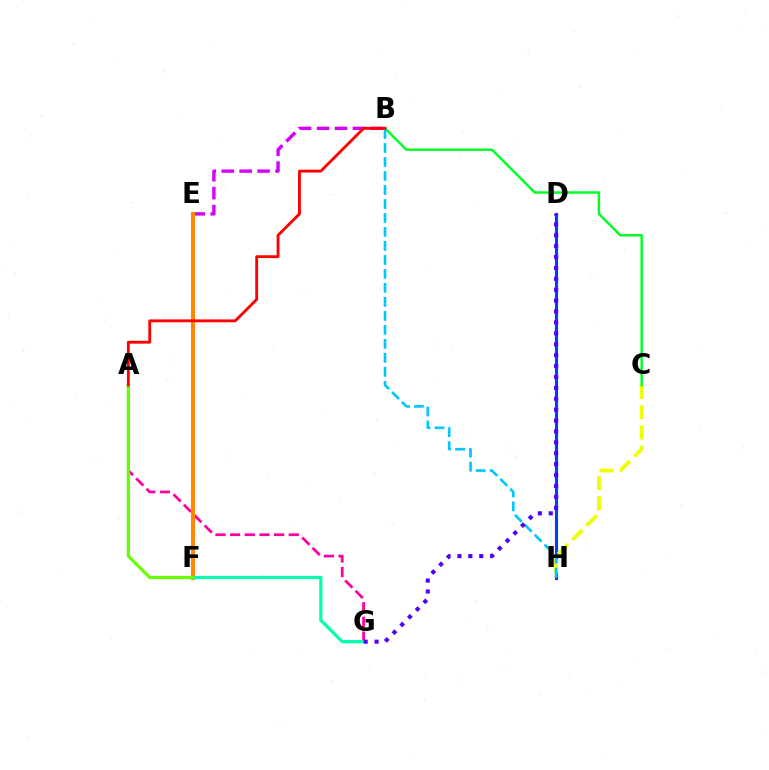{('B', 'E'): [{'color': '#d600ff', 'line_style': 'dashed', 'thickness': 2.44}], ('D', 'H'): [{'color': '#003fff', 'line_style': 'solid', 'thickness': 2.24}], ('C', 'H'): [{'color': '#eeff00', 'line_style': 'dashed', 'thickness': 2.75}], ('A', 'G'): [{'color': '#ff00a0', 'line_style': 'dashed', 'thickness': 1.99}], ('B', 'C'): [{'color': '#00ff27', 'line_style': 'solid', 'thickness': 1.77}], ('B', 'H'): [{'color': '#00c7ff', 'line_style': 'dashed', 'thickness': 1.9}], ('E', 'F'): [{'color': '#ff8800', 'line_style': 'solid', 'thickness': 2.98}], ('F', 'G'): [{'color': '#00ffaf', 'line_style': 'solid', 'thickness': 2.32}], ('A', 'F'): [{'color': '#66ff00', 'line_style': 'solid', 'thickness': 2.3}], ('A', 'B'): [{'color': '#ff0000', 'line_style': 'solid', 'thickness': 2.05}], ('D', 'G'): [{'color': '#4f00ff', 'line_style': 'dotted', 'thickness': 2.96}]}